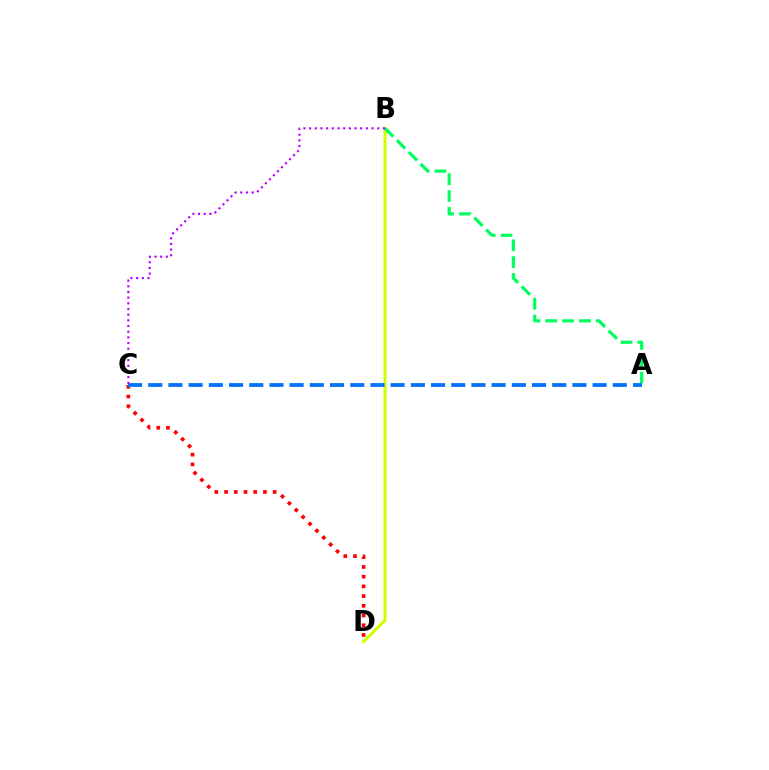{('C', 'D'): [{'color': '#ff0000', 'line_style': 'dotted', 'thickness': 2.64}], ('B', 'D'): [{'color': '#d1ff00', 'line_style': 'solid', 'thickness': 2.21}], ('A', 'B'): [{'color': '#00ff5c', 'line_style': 'dashed', 'thickness': 2.29}], ('A', 'C'): [{'color': '#0074ff', 'line_style': 'dashed', 'thickness': 2.74}], ('B', 'C'): [{'color': '#b900ff', 'line_style': 'dotted', 'thickness': 1.54}]}